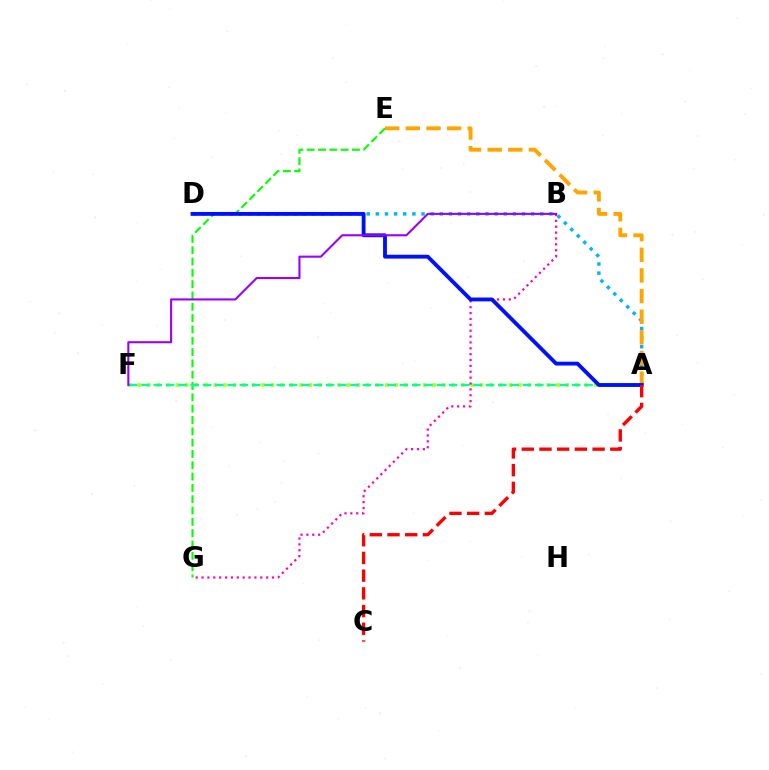{('E', 'G'): [{'color': '#08ff00', 'line_style': 'dashed', 'thickness': 1.54}], ('A', 'D'): [{'color': '#00b5ff', 'line_style': 'dotted', 'thickness': 2.48}, {'color': '#0010ff', 'line_style': 'solid', 'thickness': 2.77}], ('A', 'F'): [{'color': '#b3ff00', 'line_style': 'dotted', 'thickness': 2.58}, {'color': '#00ff9d', 'line_style': 'dashed', 'thickness': 1.67}], ('B', 'G'): [{'color': '#ff00bd', 'line_style': 'dotted', 'thickness': 1.6}], ('A', 'E'): [{'color': '#ffa500', 'line_style': 'dashed', 'thickness': 2.8}], ('B', 'F'): [{'color': '#9b00ff', 'line_style': 'solid', 'thickness': 1.51}], ('A', 'C'): [{'color': '#ff0000', 'line_style': 'dashed', 'thickness': 2.41}]}